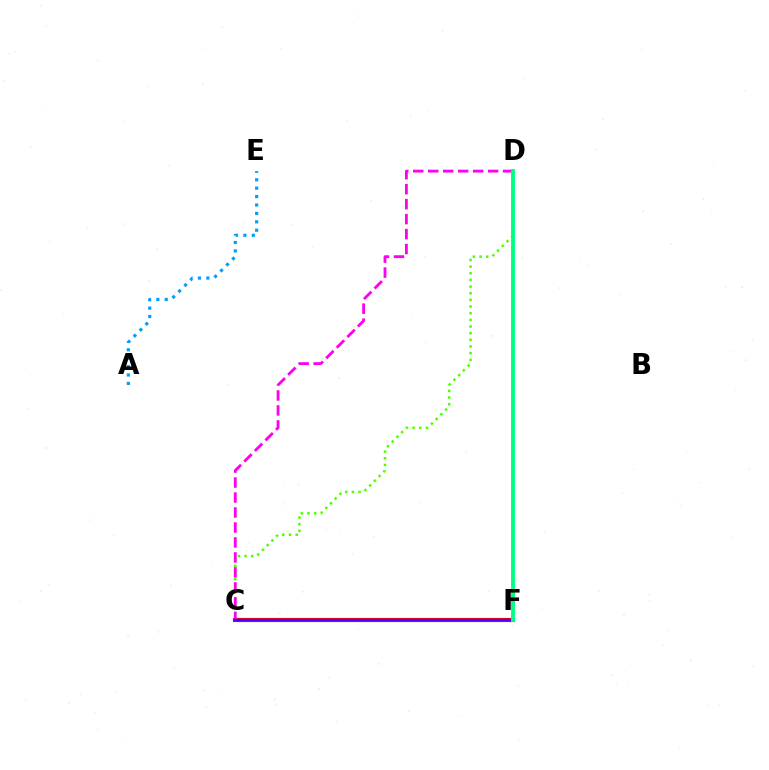{('A', 'E'): [{'color': '#009eff', 'line_style': 'dotted', 'thickness': 2.29}], ('C', 'D'): [{'color': '#4fff00', 'line_style': 'dotted', 'thickness': 1.81}, {'color': '#ff00ed', 'line_style': 'dashed', 'thickness': 2.03}], ('C', 'F'): [{'color': '#ff0000', 'line_style': 'solid', 'thickness': 3.0}, {'color': '#3700ff', 'line_style': 'solid', 'thickness': 1.69}], ('D', 'F'): [{'color': '#ffd500', 'line_style': 'dotted', 'thickness': 2.2}, {'color': '#00ff86', 'line_style': 'solid', 'thickness': 2.79}]}